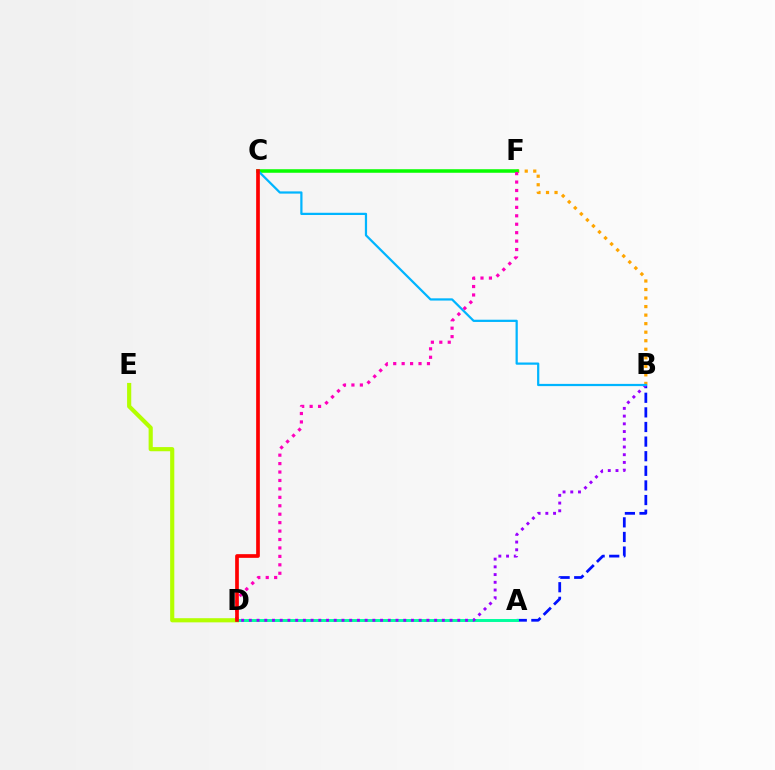{('D', 'E'): [{'color': '#b3ff00', 'line_style': 'solid', 'thickness': 2.99}], ('A', 'B'): [{'color': '#0010ff', 'line_style': 'dashed', 'thickness': 1.98}], ('B', 'F'): [{'color': '#ffa500', 'line_style': 'dotted', 'thickness': 2.32}], ('C', 'F'): [{'color': '#08ff00', 'line_style': 'solid', 'thickness': 2.54}], ('A', 'D'): [{'color': '#00ff9d', 'line_style': 'solid', 'thickness': 2.12}], ('B', 'D'): [{'color': '#9b00ff', 'line_style': 'dotted', 'thickness': 2.1}], ('B', 'C'): [{'color': '#00b5ff', 'line_style': 'solid', 'thickness': 1.61}], ('D', 'F'): [{'color': '#ff00bd', 'line_style': 'dotted', 'thickness': 2.29}], ('C', 'D'): [{'color': '#ff0000', 'line_style': 'solid', 'thickness': 2.65}]}